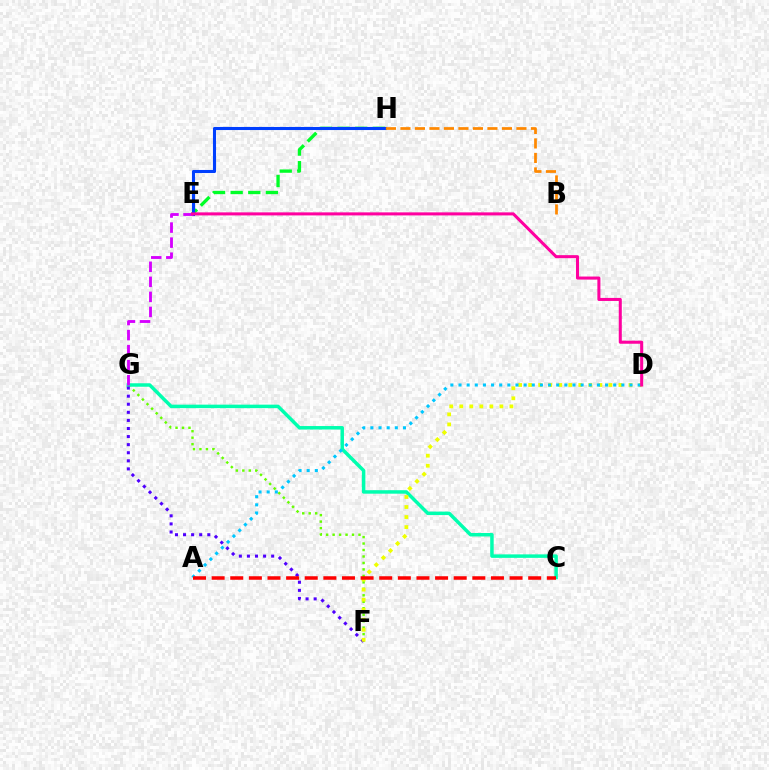{('F', 'G'): [{'color': '#66ff00', 'line_style': 'dotted', 'thickness': 1.76}, {'color': '#4f00ff', 'line_style': 'dotted', 'thickness': 2.2}], ('E', 'H'): [{'color': '#00ff27', 'line_style': 'dashed', 'thickness': 2.39}, {'color': '#003fff', 'line_style': 'solid', 'thickness': 2.22}], ('C', 'G'): [{'color': '#00ffaf', 'line_style': 'solid', 'thickness': 2.51}], ('D', 'F'): [{'color': '#eeff00', 'line_style': 'dotted', 'thickness': 2.73}], ('B', 'H'): [{'color': '#ff8800', 'line_style': 'dashed', 'thickness': 1.97}], ('A', 'D'): [{'color': '#00c7ff', 'line_style': 'dotted', 'thickness': 2.21}], ('A', 'C'): [{'color': '#ff0000', 'line_style': 'dashed', 'thickness': 2.53}], ('E', 'G'): [{'color': '#d600ff', 'line_style': 'dashed', 'thickness': 2.04}], ('D', 'E'): [{'color': '#ff00a0', 'line_style': 'solid', 'thickness': 2.19}]}